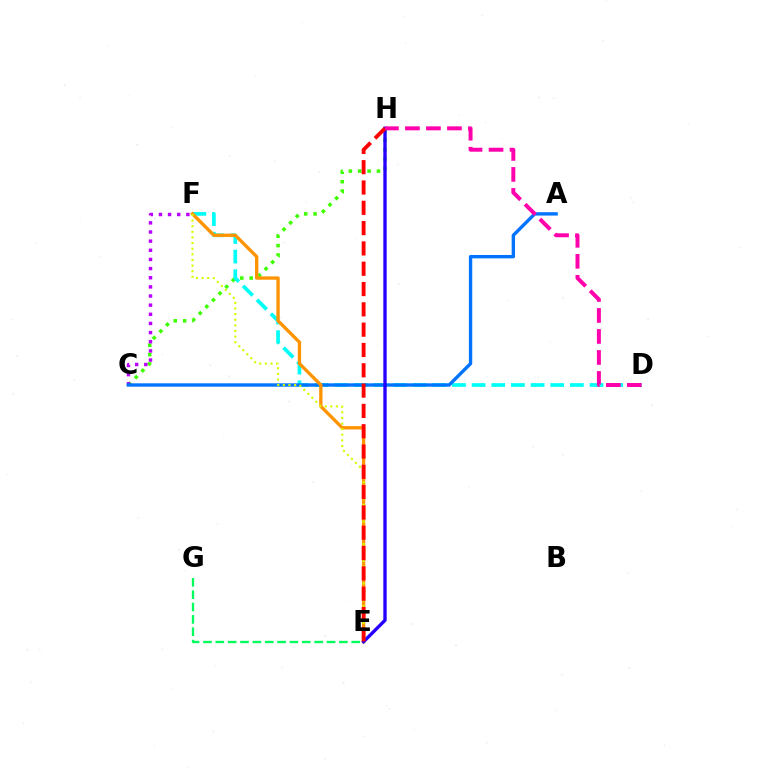{('C', 'H'): [{'color': '#3dff00', 'line_style': 'dotted', 'thickness': 2.54}], ('D', 'F'): [{'color': '#00fff6', 'line_style': 'dashed', 'thickness': 2.67}], ('E', 'G'): [{'color': '#00ff5c', 'line_style': 'dashed', 'thickness': 1.68}], ('C', 'F'): [{'color': '#b900ff', 'line_style': 'dotted', 'thickness': 2.48}], ('A', 'C'): [{'color': '#0074ff', 'line_style': 'solid', 'thickness': 2.42}], ('E', 'F'): [{'color': '#ff9400', 'line_style': 'solid', 'thickness': 2.4}, {'color': '#d1ff00', 'line_style': 'dotted', 'thickness': 1.53}], ('E', 'H'): [{'color': '#2500ff', 'line_style': 'solid', 'thickness': 2.41}, {'color': '#ff0000', 'line_style': 'dashed', 'thickness': 2.76}], ('D', 'H'): [{'color': '#ff00ac', 'line_style': 'dashed', 'thickness': 2.85}]}